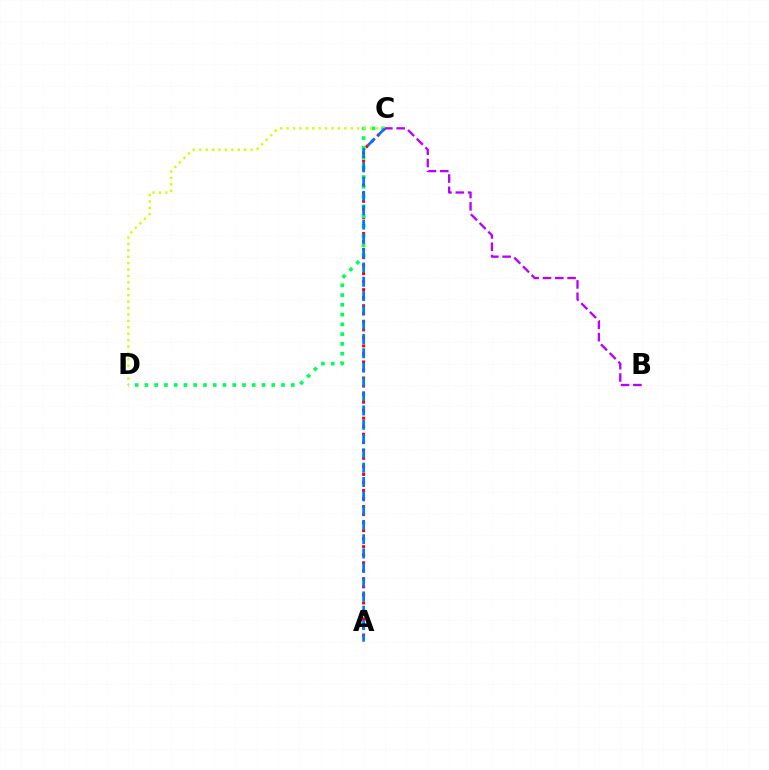{('B', 'C'): [{'color': '#b900ff', 'line_style': 'dashed', 'thickness': 1.67}], ('A', 'C'): [{'color': '#ff0000', 'line_style': 'dotted', 'thickness': 2.18}, {'color': '#0074ff', 'line_style': 'dashed', 'thickness': 1.94}], ('C', 'D'): [{'color': '#00ff5c', 'line_style': 'dotted', 'thickness': 2.65}, {'color': '#d1ff00', 'line_style': 'dotted', 'thickness': 1.74}]}